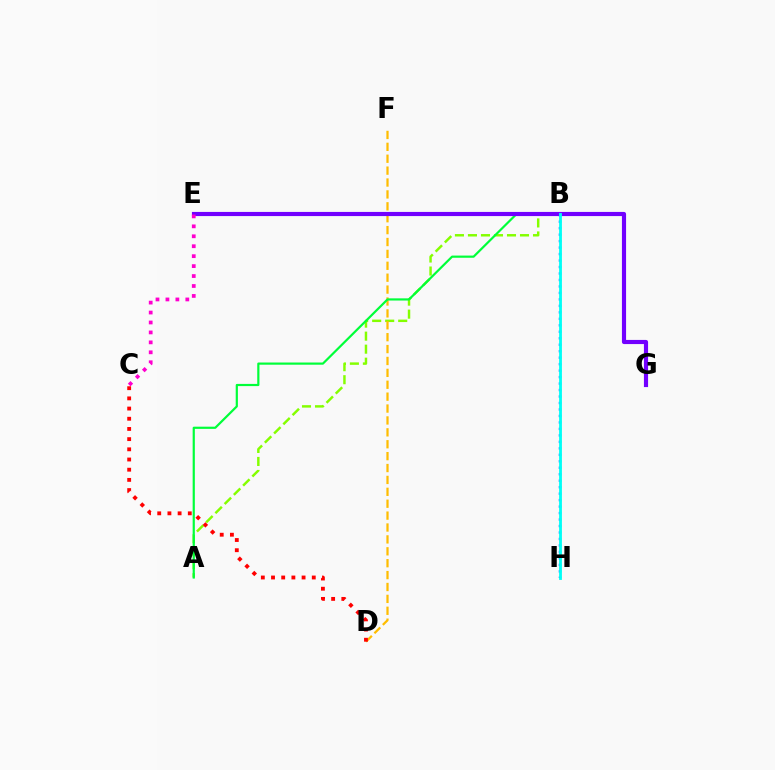{('A', 'B'): [{'color': '#84ff00', 'line_style': 'dashed', 'thickness': 1.77}, {'color': '#00ff39', 'line_style': 'solid', 'thickness': 1.58}], ('D', 'F'): [{'color': '#ffbd00', 'line_style': 'dashed', 'thickness': 1.62}], ('B', 'H'): [{'color': '#004bff', 'line_style': 'dotted', 'thickness': 1.76}, {'color': '#00fff6', 'line_style': 'solid', 'thickness': 2.03}], ('E', 'G'): [{'color': '#7200ff', 'line_style': 'solid', 'thickness': 2.99}], ('C', 'E'): [{'color': '#ff00cf', 'line_style': 'dotted', 'thickness': 2.7}], ('C', 'D'): [{'color': '#ff0000', 'line_style': 'dotted', 'thickness': 2.77}]}